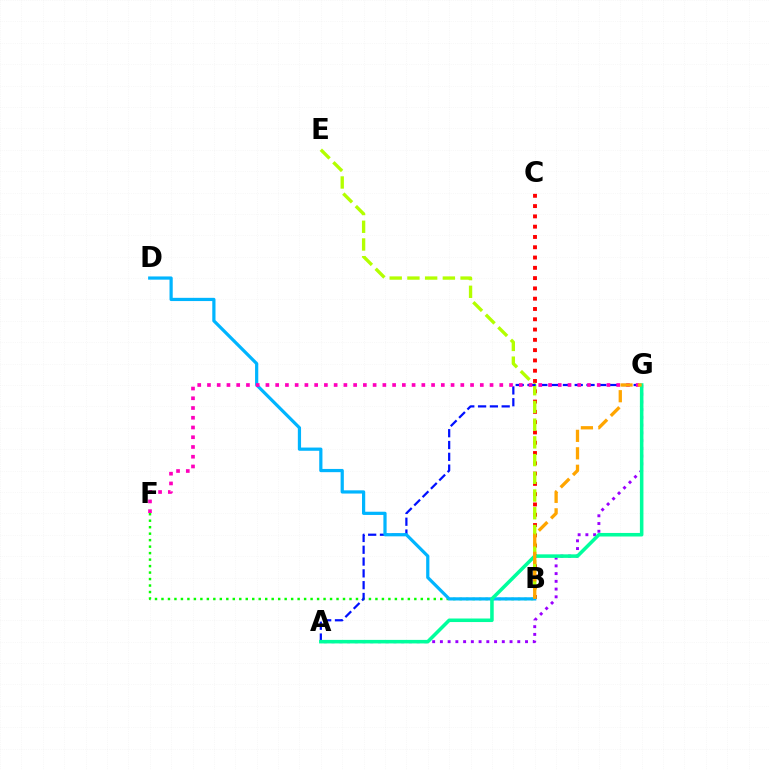{('B', 'C'): [{'color': '#ff0000', 'line_style': 'dotted', 'thickness': 2.8}], ('B', 'E'): [{'color': '#b3ff00', 'line_style': 'dashed', 'thickness': 2.41}], ('A', 'G'): [{'color': '#9b00ff', 'line_style': 'dotted', 'thickness': 2.1}, {'color': '#0010ff', 'line_style': 'dashed', 'thickness': 1.6}, {'color': '#00ff9d', 'line_style': 'solid', 'thickness': 2.55}], ('B', 'F'): [{'color': '#08ff00', 'line_style': 'dotted', 'thickness': 1.76}], ('B', 'D'): [{'color': '#00b5ff', 'line_style': 'solid', 'thickness': 2.32}], ('F', 'G'): [{'color': '#ff00bd', 'line_style': 'dotted', 'thickness': 2.65}], ('B', 'G'): [{'color': '#ffa500', 'line_style': 'dashed', 'thickness': 2.37}]}